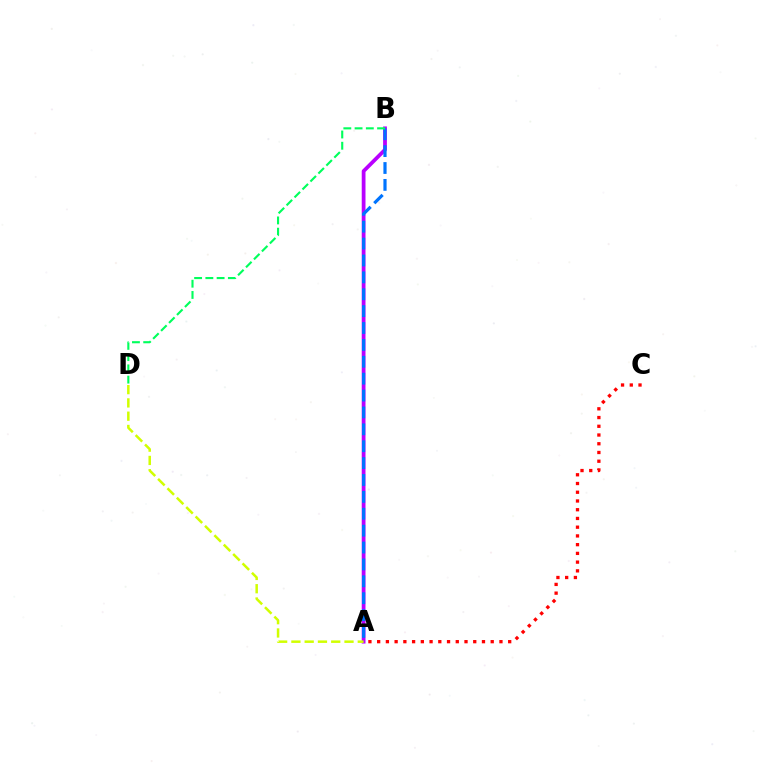{('A', 'C'): [{'color': '#ff0000', 'line_style': 'dotted', 'thickness': 2.37}], ('A', 'B'): [{'color': '#b900ff', 'line_style': 'solid', 'thickness': 2.71}, {'color': '#0074ff', 'line_style': 'dashed', 'thickness': 2.29}], ('A', 'D'): [{'color': '#d1ff00', 'line_style': 'dashed', 'thickness': 1.8}], ('B', 'D'): [{'color': '#00ff5c', 'line_style': 'dashed', 'thickness': 1.53}]}